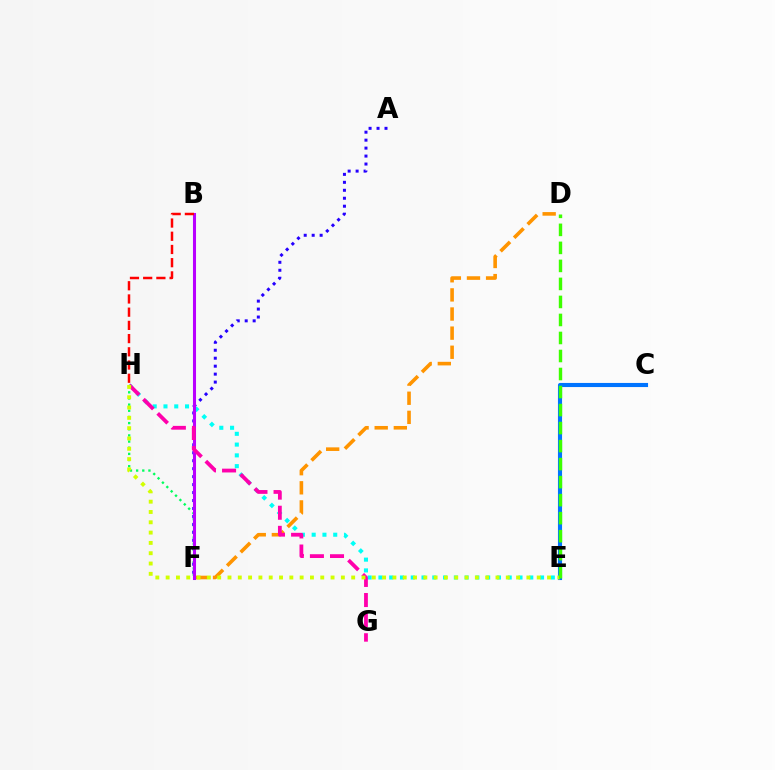{('D', 'F'): [{'color': '#ff9400', 'line_style': 'dashed', 'thickness': 2.6}], ('F', 'H'): [{'color': '#00ff5c', 'line_style': 'dotted', 'thickness': 1.67}], ('C', 'E'): [{'color': '#0074ff', 'line_style': 'solid', 'thickness': 2.96}], ('A', 'F'): [{'color': '#2500ff', 'line_style': 'dotted', 'thickness': 2.16}], ('E', 'H'): [{'color': '#00fff6', 'line_style': 'dotted', 'thickness': 2.93}, {'color': '#d1ff00', 'line_style': 'dotted', 'thickness': 2.8}], ('B', 'F'): [{'color': '#b900ff', 'line_style': 'solid', 'thickness': 2.2}], ('G', 'H'): [{'color': '#ff00ac', 'line_style': 'dashed', 'thickness': 2.73}], ('B', 'H'): [{'color': '#ff0000', 'line_style': 'dashed', 'thickness': 1.8}], ('D', 'E'): [{'color': '#3dff00', 'line_style': 'dashed', 'thickness': 2.45}]}